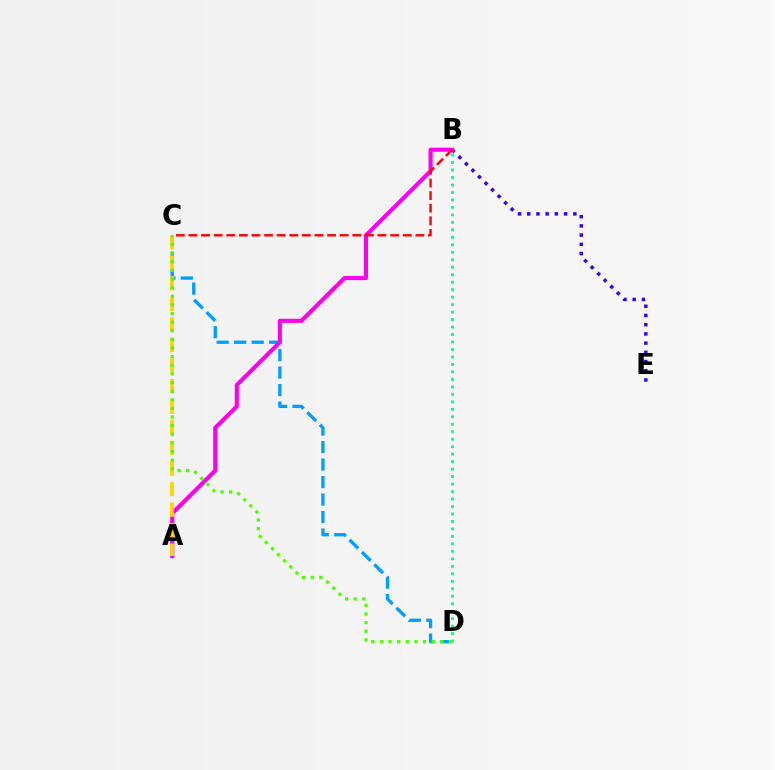{('B', 'D'): [{'color': '#00ff86', 'line_style': 'dotted', 'thickness': 2.03}], ('B', 'E'): [{'color': '#3700ff', 'line_style': 'dotted', 'thickness': 2.5}], ('C', 'D'): [{'color': '#009eff', 'line_style': 'dashed', 'thickness': 2.38}, {'color': '#4fff00', 'line_style': 'dotted', 'thickness': 2.34}], ('A', 'B'): [{'color': '#ff00ed', 'line_style': 'solid', 'thickness': 2.95}], ('B', 'C'): [{'color': '#ff0000', 'line_style': 'dashed', 'thickness': 1.71}], ('A', 'C'): [{'color': '#ffd500', 'line_style': 'dashed', 'thickness': 2.79}]}